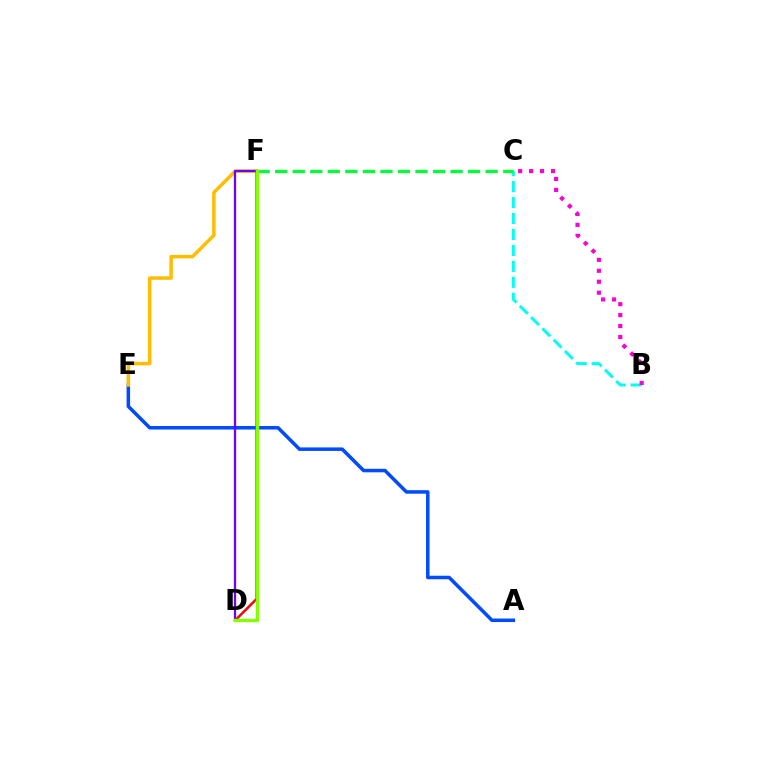{('B', 'C'): [{'color': '#00fff6', 'line_style': 'dashed', 'thickness': 2.17}, {'color': '#ff00cf', 'line_style': 'dotted', 'thickness': 2.98}], ('A', 'E'): [{'color': '#004bff', 'line_style': 'solid', 'thickness': 2.52}], ('C', 'F'): [{'color': '#00ff39', 'line_style': 'dashed', 'thickness': 2.38}], ('E', 'F'): [{'color': '#ffbd00', 'line_style': 'solid', 'thickness': 2.53}], ('D', 'F'): [{'color': '#7200ff', 'line_style': 'solid', 'thickness': 1.65}, {'color': '#ff0000', 'line_style': 'solid', 'thickness': 1.8}, {'color': '#84ff00', 'line_style': 'solid', 'thickness': 2.45}]}